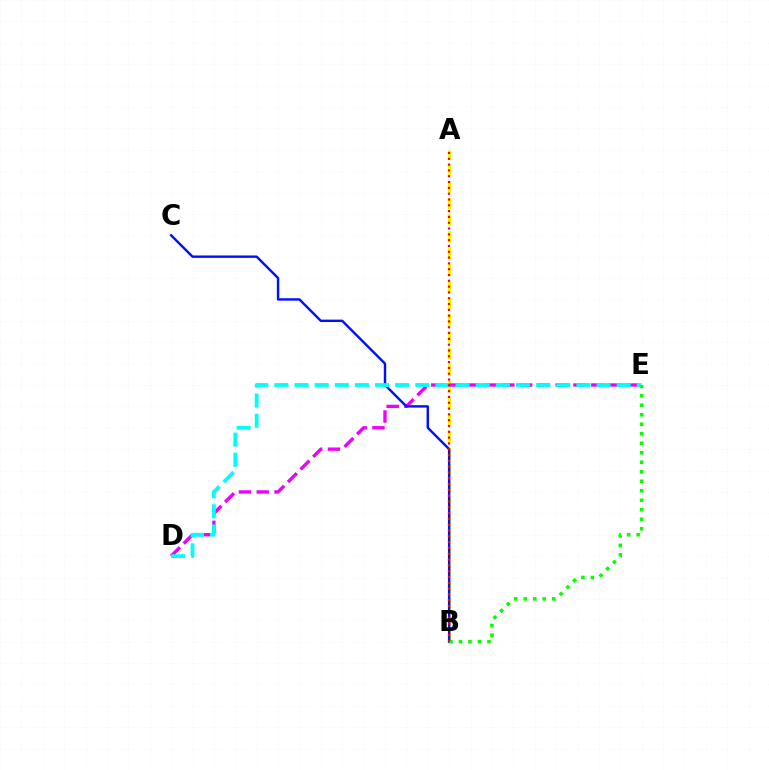{('A', 'B'): [{'color': '#fcf500', 'line_style': 'dashed', 'thickness': 2.26}, {'color': '#ff0000', 'line_style': 'dotted', 'thickness': 1.58}], ('D', 'E'): [{'color': '#ee00ff', 'line_style': 'dashed', 'thickness': 2.42}, {'color': '#00fff6', 'line_style': 'dashed', 'thickness': 2.74}], ('B', 'C'): [{'color': '#0010ff', 'line_style': 'solid', 'thickness': 1.74}], ('B', 'E'): [{'color': '#08ff00', 'line_style': 'dotted', 'thickness': 2.58}]}